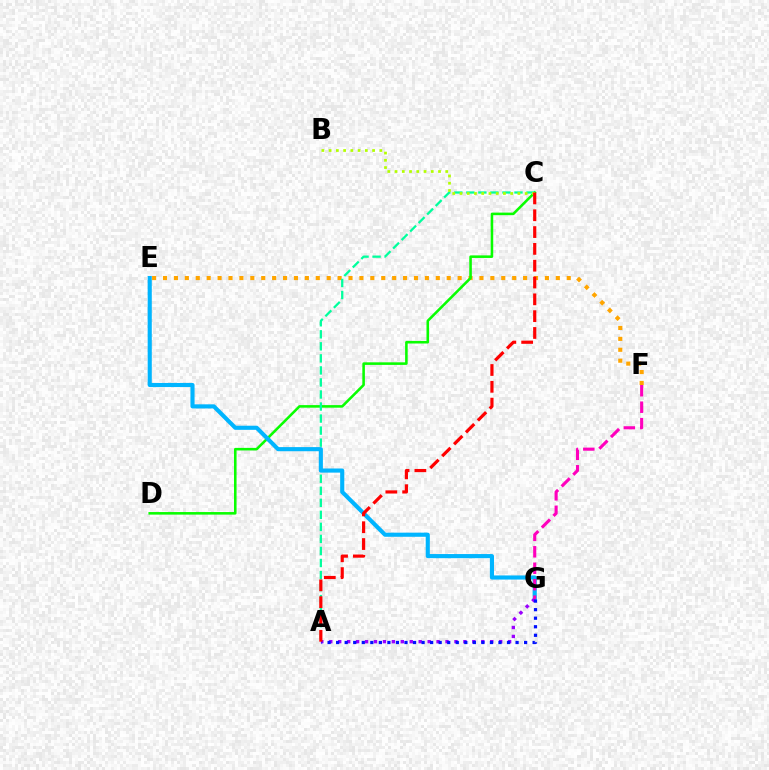{('E', 'F'): [{'color': '#ffa500', 'line_style': 'dotted', 'thickness': 2.96}], ('C', 'D'): [{'color': '#08ff00', 'line_style': 'solid', 'thickness': 1.85}], ('A', 'C'): [{'color': '#00ff9d', 'line_style': 'dashed', 'thickness': 1.63}, {'color': '#ff0000', 'line_style': 'dashed', 'thickness': 2.28}], ('E', 'G'): [{'color': '#00b5ff', 'line_style': 'solid', 'thickness': 2.97}], ('A', 'G'): [{'color': '#9b00ff', 'line_style': 'dotted', 'thickness': 2.43}, {'color': '#0010ff', 'line_style': 'dotted', 'thickness': 2.32}], ('B', 'C'): [{'color': '#b3ff00', 'line_style': 'dotted', 'thickness': 1.97}], ('F', 'G'): [{'color': '#ff00bd', 'line_style': 'dashed', 'thickness': 2.24}]}